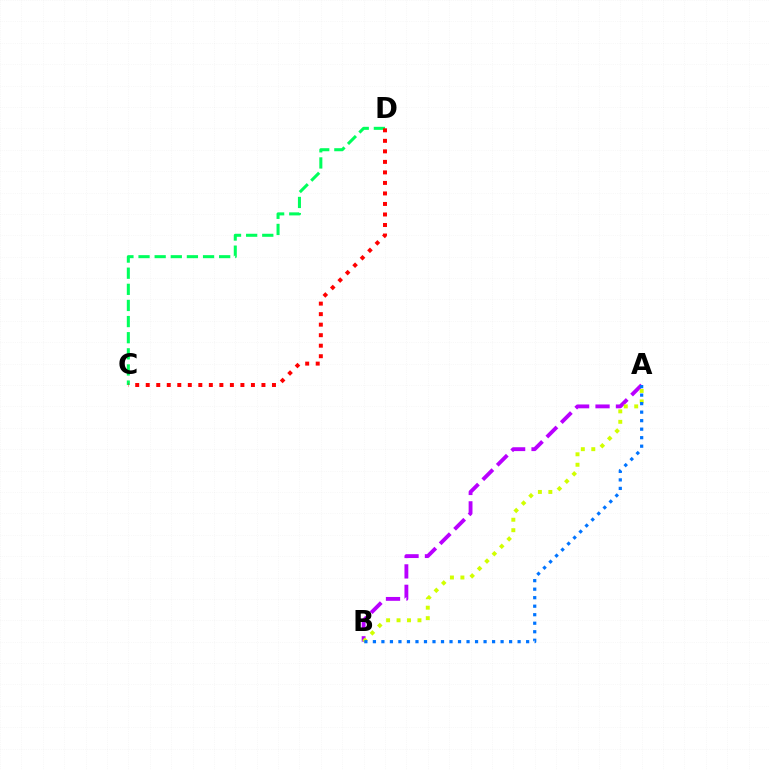{('C', 'D'): [{'color': '#00ff5c', 'line_style': 'dashed', 'thickness': 2.19}, {'color': '#ff0000', 'line_style': 'dotted', 'thickness': 2.86}], ('A', 'B'): [{'color': '#b900ff', 'line_style': 'dashed', 'thickness': 2.78}, {'color': '#d1ff00', 'line_style': 'dotted', 'thickness': 2.84}, {'color': '#0074ff', 'line_style': 'dotted', 'thickness': 2.31}]}